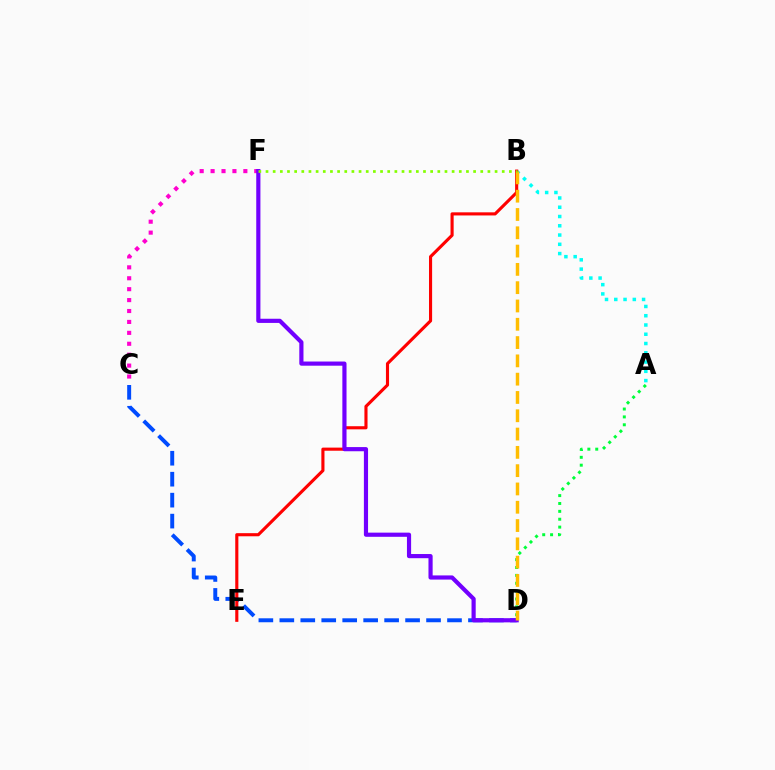{('A', 'B'): [{'color': '#00fff6', 'line_style': 'dotted', 'thickness': 2.52}], ('C', 'D'): [{'color': '#004bff', 'line_style': 'dashed', 'thickness': 2.85}], ('C', 'F'): [{'color': '#ff00cf', 'line_style': 'dotted', 'thickness': 2.97}], ('B', 'E'): [{'color': '#ff0000', 'line_style': 'solid', 'thickness': 2.24}], ('D', 'F'): [{'color': '#7200ff', 'line_style': 'solid', 'thickness': 3.0}], ('A', 'D'): [{'color': '#00ff39', 'line_style': 'dotted', 'thickness': 2.14}], ('B', 'D'): [{'color': '#ffbd00', 'line_style': 'dashed', 'thickness': 2.49}], ('B', 'F'): [{'color': '#84ff00', 'line_style': 'dotted', 'thickness': 1.94}]}